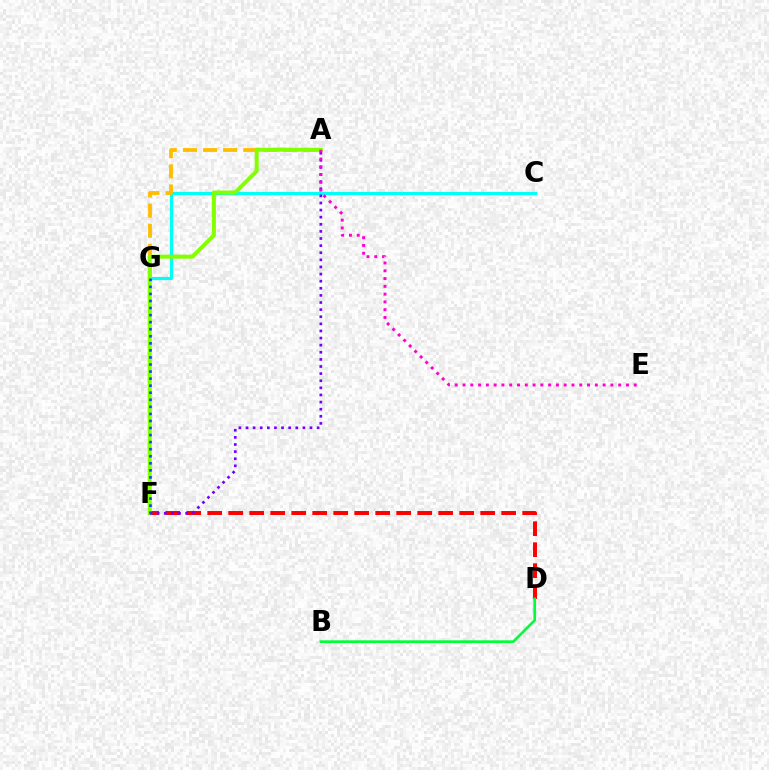{('C', 'G'): [{'color': '#00fff6', 'line_style': 'solid', 'thickness': 2.31}], ('D', 'F'): [{'color': '#ff0000', 'line_style': 'dashed', 'thickness': 2.85}], ('A', 'G'): [{'color': '#ffbd00', 'line_style': 'dashed', 'thickness': 2.73}], ('B', 'D'): [{'color': '#00ff39', 'line_style': 'solid', 'thickness': 1.93}], ('A', 'F'): [{'color': '#84ff00', 'line_style': 'solid', 'thickness': 2.88}, {'color': '#7200ff', 'line_style': 'dotted', 'thickness': 1.93}], ('F', 'G'): [{'color': '#004bff', 'line_style': 'dotted', 'thickness': 1.92}], ('A', 'E'): [{'color': '#ff00cf', 'line_style': 'dotted', 'thickness': 2.11}]}